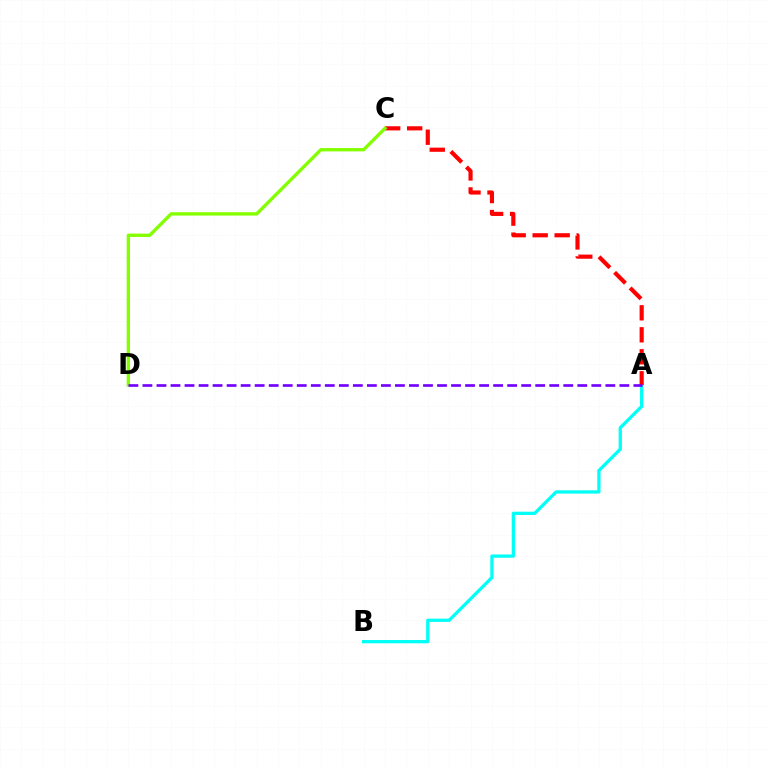{('A', 'B'): [{'color': '#00fff6', 'line_style': 'solid', 'thickness': 2.35}], ('A', 'C'): [{'color': '#ff0000', 'line_style': 'dashed', 'thickness': 2.99}], ('C', 'D'): [{'color': '#84ff00', 'line_style': 'solid', 'thickness': 2.41}], ('A', 'D'): [{'color': '#7200ff', 'line_style': 'dashed', 'thickness': 1.91}]}